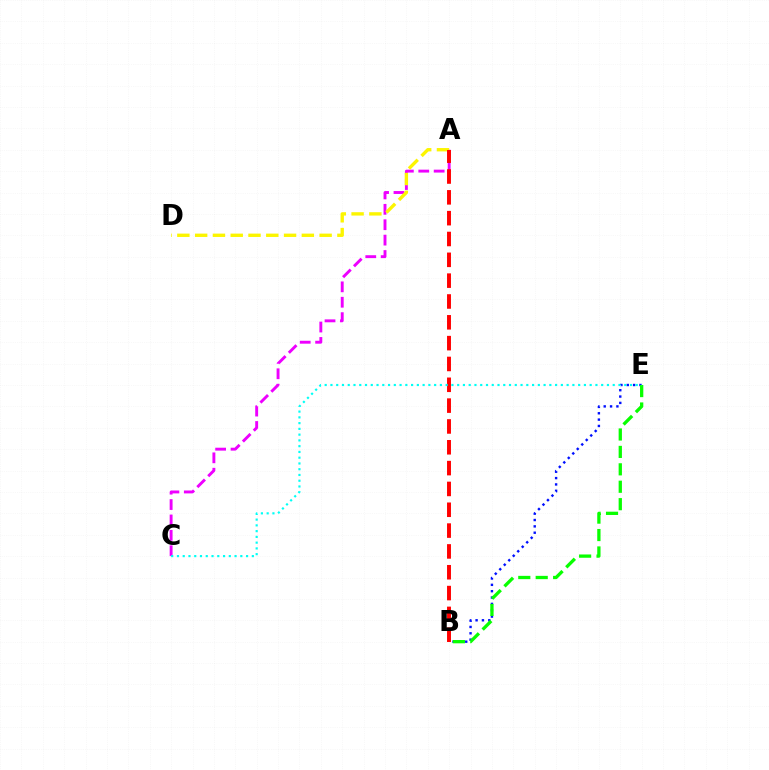{('B', 'E'): [{'color': '#0010ff', 'line_style': 'dotted', 'thickness': 1.73}, {'color': '#08ff00', 'line_style': 'dashed', 'thickness': 2.37}], ('A', 'C'): [{'color': '#ee00ff', 'line_style': 'dashed', 'thickness': 2.09}], ('A', 'D'): [{'color': '#fcf500', 'line_style': 'dashed', 'thickness': 2.42}], ('A', 'B'): [{'color': '#ff0000', 'line_style': 'dashed', 'thickness': 2.83}], ('C', 'E'): [{'color': '#00fff6', 'line_style': 'dotted', 'thickness': 1.57}]}